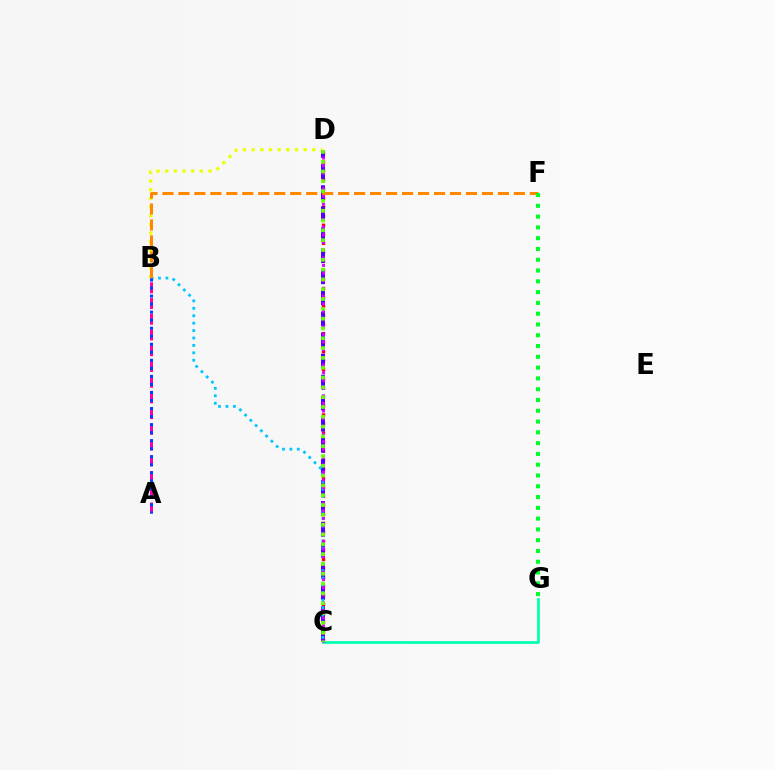{('C', 'D'): [{'color': '#ff0000', 'line_style': 'dotted', 'thickness': 2.45}, {'color': '#4f00ff', 'line_style': 'dashed', 'thickness': 2.86}, {'color': '#d600ff', 'line_style': 'dotted', 'thickness': 2.08}, {'color': '#66ff00', 'line_style': 'dotted', 'thickness': 2.67}], ('B', 'D'): [{'color': '#eeff00', 'line_style': 'dotted', 'thickness': 2.35}], ('B', 'C'): [{'color': '#00c7ff', 'line_style': 'dotted', 'thickness': 2.02}], ('C', 'G'): [{'color': '#00ffaf', 'line_style': 'solid', 'thickness': 1.94}], ('B', 'F'): [{'color': '#ff8800', 'line_style': 'dashed', 'thickness': 2.17}], ('A', 'B'): [{'color': '#ff00a0', 'line_style': 'dashed', 'thickness': 2.14}, {'color': '#003fff', 'line_style': 'dotted', 'thickness': 2.18}], ('F', 'G'): [{'color': '#00ff27', 'line_style': 'dotted', 'thickness': 2.93}]}